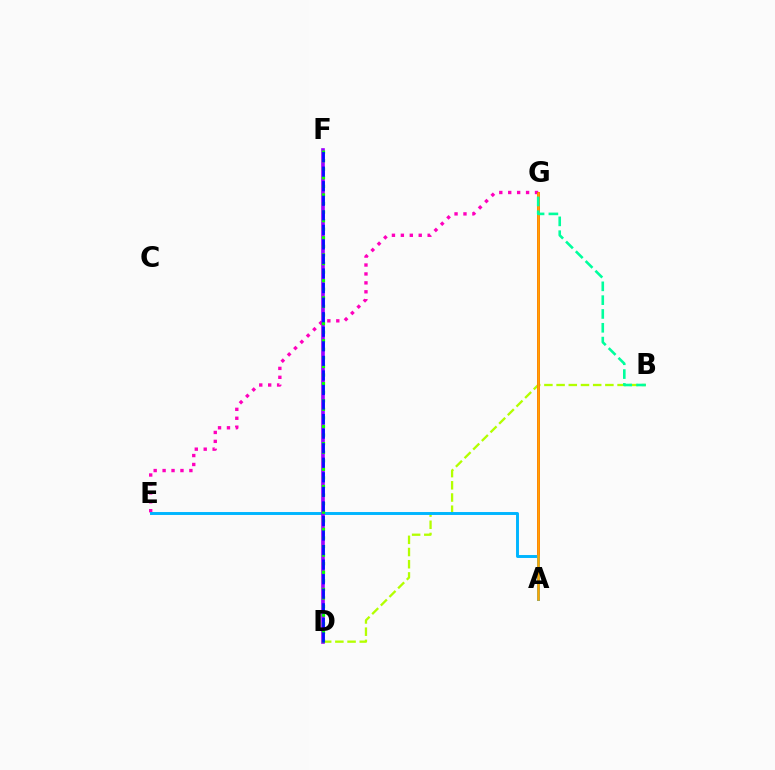{('E', 'G'): [{'color': '#ff00bd', 'line_style': 'dotted', 'thickness': 2.43}], ('B', 'D'): [{'color': '#b3ff00', 'line_style': 'dashed', 'thickness': 1.66}], ('A', 'G'): [{'color': '#ff0000', 'line_style': 'solid', 'thickness': 1.97}, {'color': '#ffa500', 'line_style': 'solid', 'thickness': 1.83}], ('A', 'E'): [{'color': '#00b5ff', 'line_style': 'solid', 'thickness': 2.11}], ('D', 'F'): [{'color': '#9b00ff', 'line_style': 'solid', 'thickness': 2.62}, {'color': '#08ff00', 'line_style': 'dotted', 'thickness': 2.33}, {'color': '#0010ff', 'line_style': 'dashed', 'thickness': 1.98}], ('B', 'G'): [{'color': '#00ff9d', 'line_style': 'dashed', 'thickness': 1.88}]}